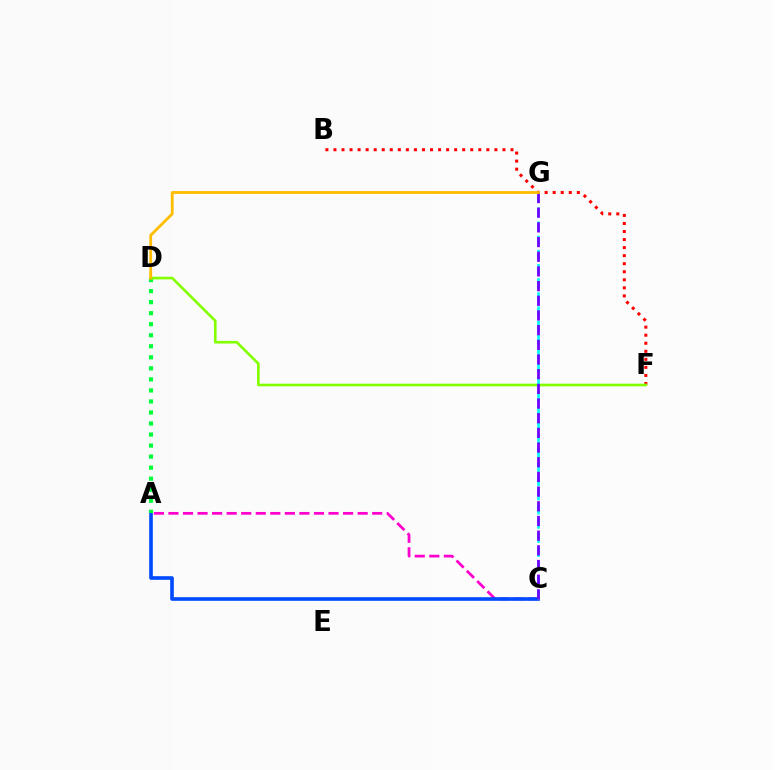{('A', 'C'): [{'color': '#ff00cf', 'line_style': 'dashed', 'thickness': 1.98}, {'color': '#004bff', 'line_style': 'solid', 'thickness': 2.61}], ('B', 'F'): [{'color': '#ff0000', 'line_style': 'dotted', 'thickness': 2.19}], ('A', 'D'): [{'color': '#00ff39', 'line_style': 'dotted', 'thickness': 3.0}], ('D', 'F'): [{'color': '#84ff00', 'line_style': 'solid', 'thickness': 1.91}], ('C', 'G'): [{'color': '#00fff6', 'line_style': 'dashed', 'thickness': 1.92}, {'color': '#7200ff', 'line_style': 'dashed', 'thickness': 1.99}], ('D', 'G'): [{'color': '#ffbd00', 'line_style': 'solid', 'thickness': 2.03}]}